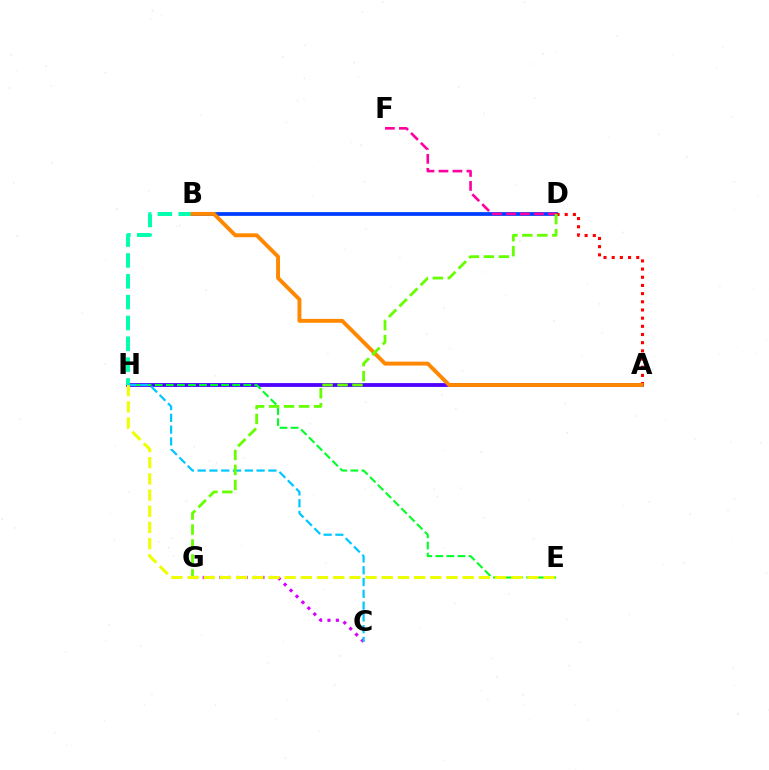{('A', 'H'): [{'color': '#4f00ff', 'line_style': 'solid', 'thickness': 2.75}], ('E', 'H'): [{'color': '#00ff27', 'line_style': 'dashed', 'thickness': 1.5}, {'color': '#eeff00', 'line_style': 'dashed', 'thickness': 2.2}], ('B', 'H'): [{'color': '#00ffaf', 'line_style': 'dashed', 'thickness': 2.83}], ('B', 'D'): [{'color': '#003fff', 'line_style': 'solid', 'thickness': 2.71}], ('D', 'F'): [{'color': '#ff00a0', 'line_style': 'dashed', 'thickness': 1.9}], ('C', 'G'): [{'color': '#d600ff', 'line_style': 'dotted', 'thickness': 2.28}], ('A', 'D'): [{'color': '#ff0000', 'line_style': 'dotted', 'thickness': 2.22}], ('A', 'B'): [{'color': '#ff8800', 'line_style': 'solid', 'thickness': 2.81}], ('C', 'H'): [{'color': '#00c7ff', 'line_style': 'dashed', 'thickness': 1.6}], ('D', 'G'): [{'color': '#66ff00', 'line_style': 'dashed', 'thickness': 2.03}]}